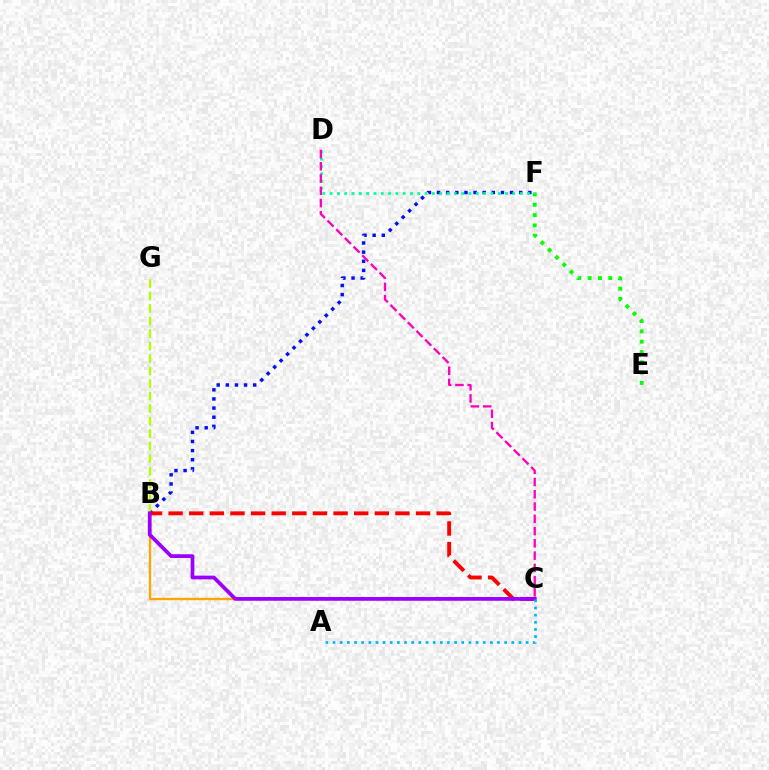{('E', 'F'): [{'color': '#08ff00', 'line_style': 'dotted', 'thickness': 2.8}], ('B', 'F'): [{'color': '#0010ff', 'line_style': 'dotted', 'thickness': 2.48}], ('B', 'C'): [{'color': '#ffa500', 'line_style': 'solid', 'thickness': 1.7}, {'color': '#ff0000', 'line_style': 'dashed', 'thickness': 2.8}, {'color': '#9b00ff', 'line_style': 'solid', 'thickness': 2.69}], ('B', 'G'): [{'color': '#b3ff00', 'line_style': 'dashed', 'thickness': 1.7}], ('D', 'F'): [{'color': '#00ff9d', 'line_style': 'dotted', 'thickness': 1.99}], ('C', 'D'): [{'color': '#ff00bd', 'line_style': 'dashed', 'thickness': 1.67}], ('A', 'C'): [{'color': '#00b5ff', 'line_style': 'dotted', 'thickness': 1.94}]}